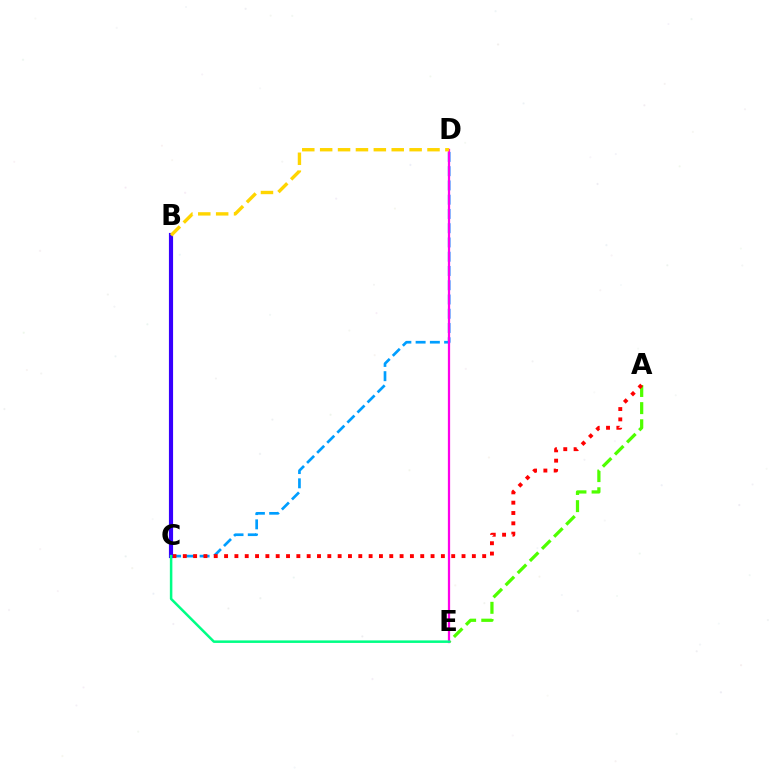{('A', 'E'): [{'color': '#4fff00', 'line_style': 'dashed', 'thickness': 2.33}], ('C', 'D'): [{'color': '#009eff', 'line_style': 'dashed', 'thickness': 1.94}], ('D', 'E'): [{'color': '#ff00ed', 'line_style': 'solid', 'thickness': 1.62}], ('A', 'C'): [{'color': '#ff0000', 'line_style': 'dotted', 'thickness': 2.8}], ('B', 'C'): [{'color': '#3700ff', 'line_style': 'solid', 'thickness': 2.99}], ('C', 'E'): [{'color': '#00ff86', 'line_style': 'solid', 'thickness': 1.81}], ('B', 'D'): [{'color': '#ffd500', 'line_style': 'dashed', 'thickness': 2.43}]}